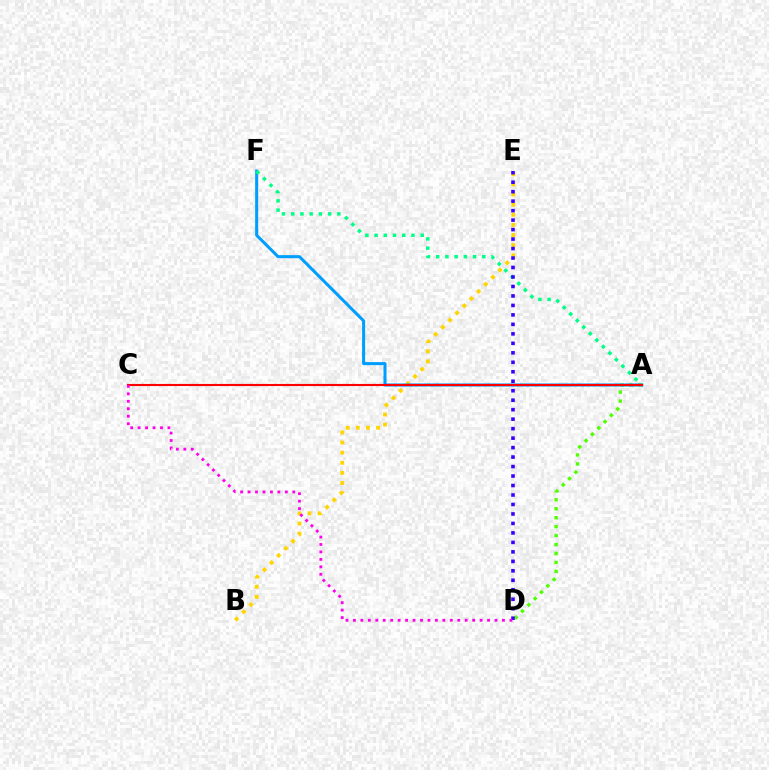{('B', 'E'): [{'color': '#ffd500', 'line_style': 'dotted', 'thickness': 2.75}], ('A', 'D'): [{'color': '#4fff00', 'line_style': 'dotted', 'thickness': 2.43}], ('A', 'F'): [{'color': '#009eff', 'line_style': 'solid', 'thickness': 2.19}, {'color': '#00ff86', 'line_style': 'dotted', 'thickness': 2.51}], ('D', 'E'): [{'color': '#3700ff', 'line_style': 'dotted', 'thickness': 2.58}], ('A', 'C'): [{'color': '#ff0000', 'line_style': 'solid', 'thickness': 1.52}], ('C', 'D'): [{'color': '#ff00ed', 'line_style': 'dotted', 'thickness': 2.02}]}